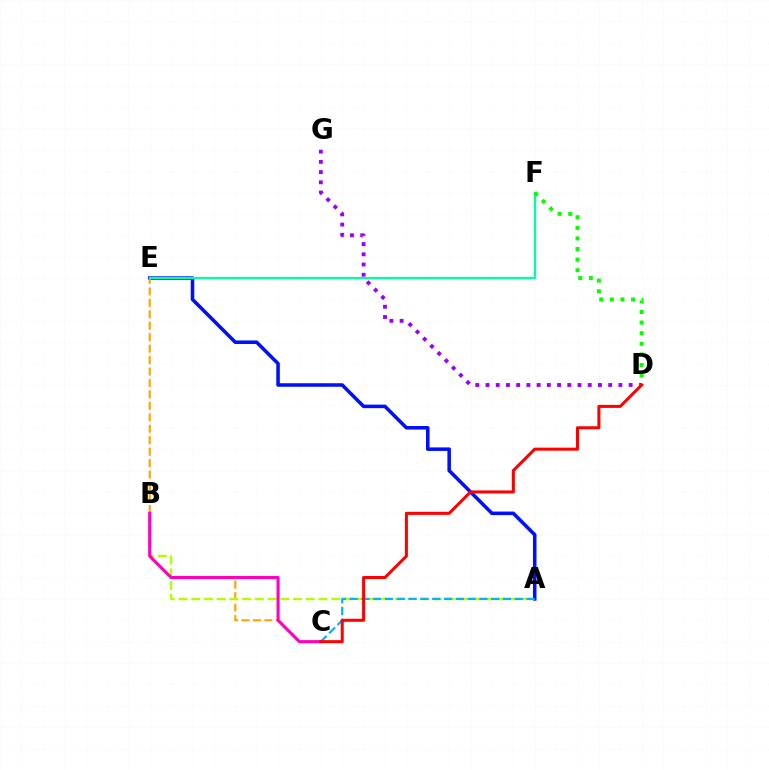{('A', 'E'): [{'color': '#0010ff', 'line_style': 'solid', 'thickness': 2.55}], ('C', 'E'): [{'color': '#ffa500', 'line_style': 'dashed', 'thickness': 1.56}], ('A', 'B'): [{'color': '#b3ff00', 'line_style': 'dashed', 'thickness': 1.73}], ('B', 'C'): [{'color': '#ff00bd', 'line_style': 'solid', 'thickness': 2.21}], ('A', 'C'): [{'color': '#00b5ff', 'line_style': 'dashed', 'thickness': 1.6}], ('E', 'F'): [{'color': '#00ff9d', 'line_style': 'solid', 'thickness': 1.62}], ('D', 'G'): [{'color': '#9b00ff', 'line_style': 'dotted', 'thickness': 2.78}], ('D', 'F'): [{'color': '#08ff00', 'line_style': 'dotted', 'thickness': 2.88}], ('C', 'D'): [{'color': '#ff0000', 'line_style': 'solid', 'thickness': 2.19}]}